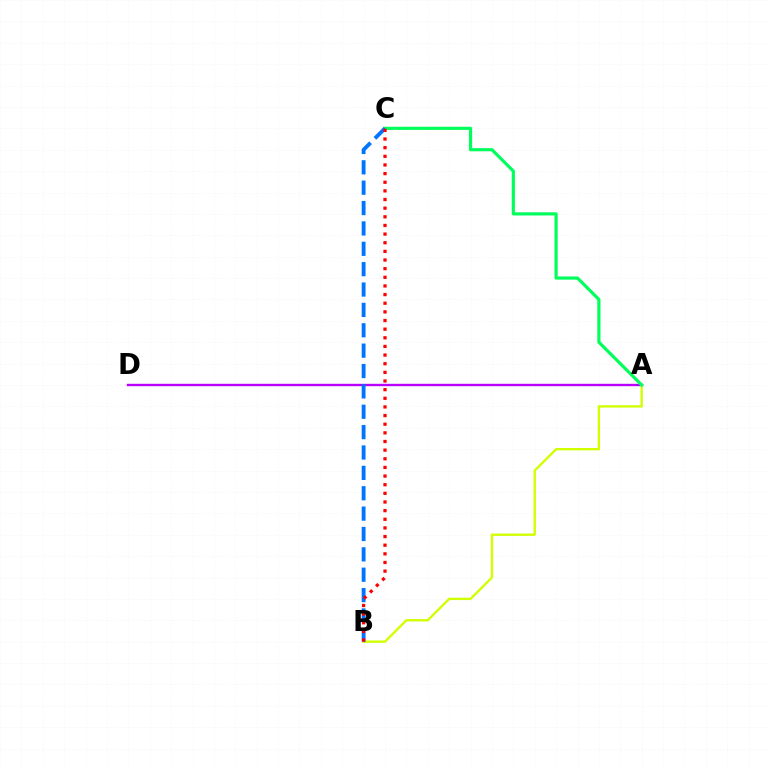{('A', 'D'): [{'color': '#b900ff', 'line_style': 'solid', 'thickness': 1.71}], ('A', 'B'): [{'color': '#d1ff00', 'line_style': 'solid', 'thickness': 1.69}], ('A', 'C'): [{'color': '#00ff5c', 'line_style': 'solid', 'thickness': 2.29}], ('B', 'C'): [{'color': '#0074ff', 'line_style': 'dashed', 'thickness': 2.77}, {'color': '#ff0000', 'line_style': 'dotted', 'thickness': 2.35}]}